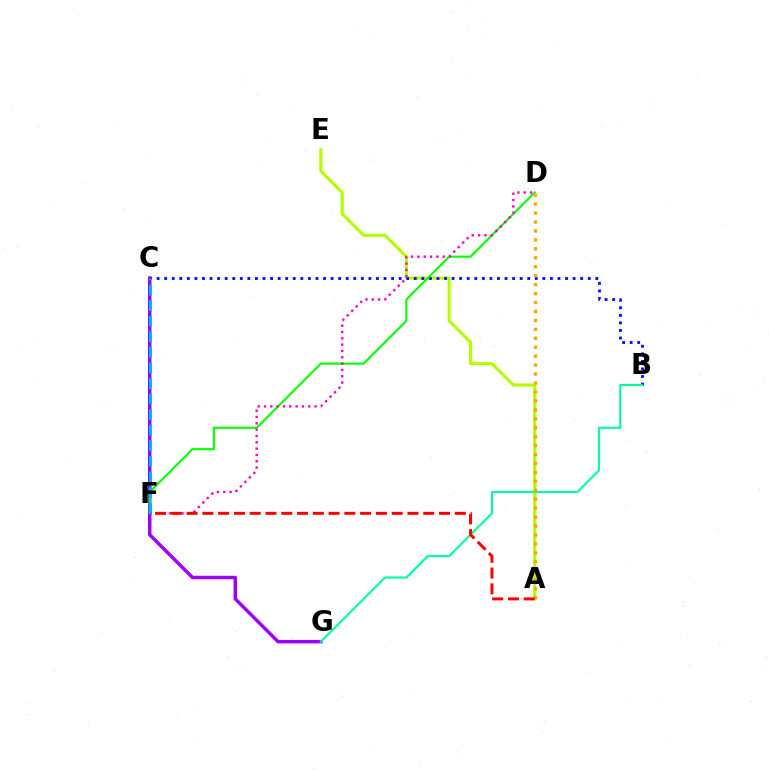{('C', 'G'): [{'color': '#9b00ff', 'line_style': 'solid', 'thickness': 2.49}], ('A', 'E'): [{'color': '#b3ff00', 'line_style': 'solid', 'thickness': 2.26}], ('B', 'C'): [{'color': '#0010ff', 'line_style': 'dotted', 'thickness': 2.06}], ('D', 'F'): [{'color': '#08ff00', 'line_style': 'solid', 'thickness': 1.53}, {'color': '#ff00bd', 'line_style': 'dotted', 'thickness': 1.72}], ('B', 'G'): [{'color': '#00ff9d', 'line_style': 'solid', 'thickness': 1.54}], ('A', 'D'): [{'color': '#ffa500', 'line_style': 'dotted', 'thickness': 2.43}], ('A', 'F'): [{'color': '#ff0000', 'line_style': 'dashed', 'thickness': 2.14}], ('C', 'F'): [{'color': '#00b5ff', 'line_style': 'dashed', 'thickness': 2.12}]}